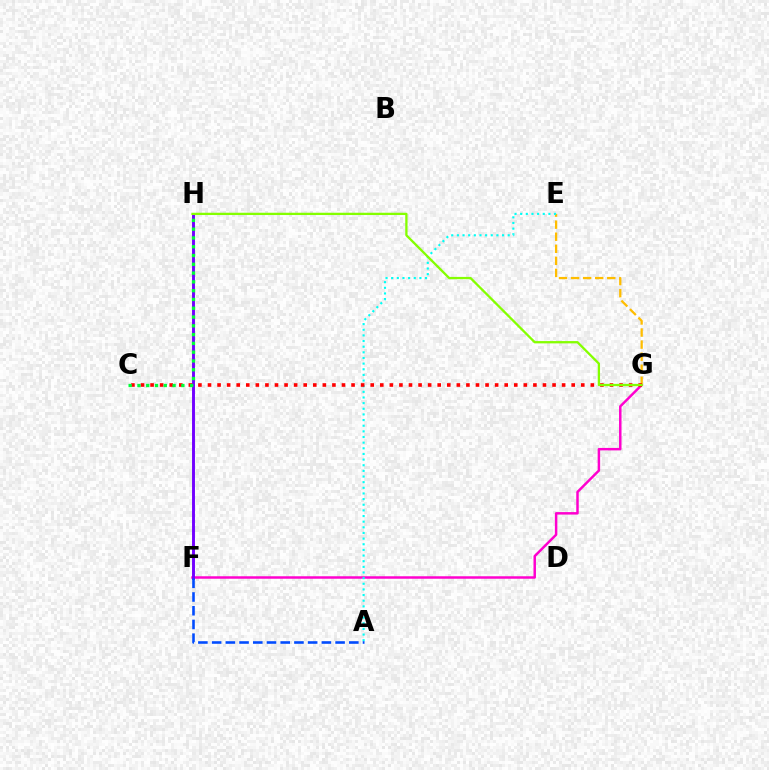{('F', 'G'): [{'color': '#ff00cf', 'line_style': 'solid', 'thickness': 1.78}], ('E', 'G'): [{'color': '#ffbd00', 'line_style': 'dashed', 'thickness': 1.64}], ('A', 'E'): [{'color': '#00fff6', 'line_style': 'dotted', 'thickness': 1.53}], ('F', 'H'): [{'color': '#7200ff', 'line_style': 'solid', 'thickness': 2.1}], ('A', 'F'): [{'color': '#004bff', 'line_style': 'dashed', 'thickness': 1.86}], ('C', 'G'): [{'color': '#ff0000', 'line_style': 'dotted', 'thickness': 2.6}], ('C', 'H'): [{'color': '#00ff39', 'line_style': 'dotted', 'thickness': 2.39}], ('G', 'H'): [{'color': '#84ff00', 'line_style': 'solid', 'thickness': 1.65}]}